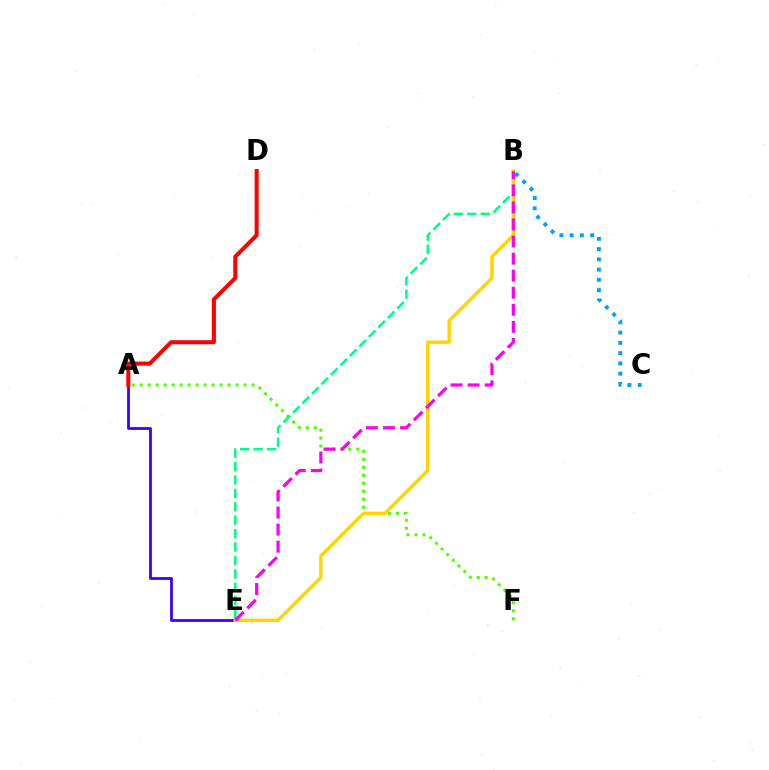{('A', 'F'): [{'color': '#4fff00', 'line_style': 'dotted', 'thickness': 2.17}], ('B', 'E'): [{'color': '#00ff86', 'line_style': 'dashed', 'thickness': 1.82}, {'color': '#ffd500', 'line_style': 'solid', 'thickness': 2.46}, {'color': '#ff00ed', 'line_style': 'dashed', 'thickness': 2.32}], ('A', 'E'): [{'color': '#3700ff', 'line_style': 'solid', 'thickness': 2.0}], ('B', 'C'): [{'color': '#009eff', 'line_style': 'dotted', 'thickness': 2.79}], ('A', 'D'): [{'color': '#ff0000', 'line_style': 'solid', 'thickness': 2.91}]}